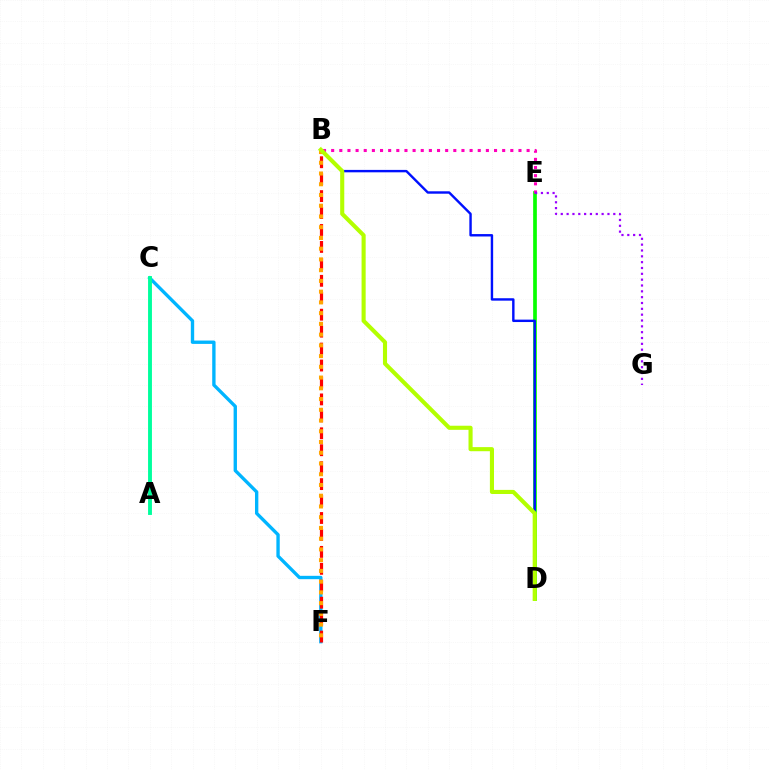{('D', 'E'): [{'color': '#08ff00', 'line_style': 'solid', 'thickness': 2.66}], ('B', 'E'): [{'color': '#ff00bd', 'line_style': 'dotted', 'thickness': 2.21}], ('C', 'F'): [{'color': '#00b5ff', 'line_style': 'solid', 'thickness': 2.41}], ('B', 'F'): [{'color': '#ff0000', 'line_style': 'dashed', 'thickness': 2.3}, {'color': '#ffa500', 'line_style': 'dotted', 'thickness': 2.92}], ('B', 'D'): [{'color': '#0010ff', 'line_style': 'solid', 'thickness': 1.74}, {'color': '#b3ff00', 'line_style': 'solid', 'thickness': 2.95}], ('E', 'G'): [{'color': '#9b00ff', 'line_style': 'dotted', 'thickness': 1.59}], ('A', 'C'): [{'color': '#00ff9d', 'line_style': 'solid', 'thickness': 2.79}]}